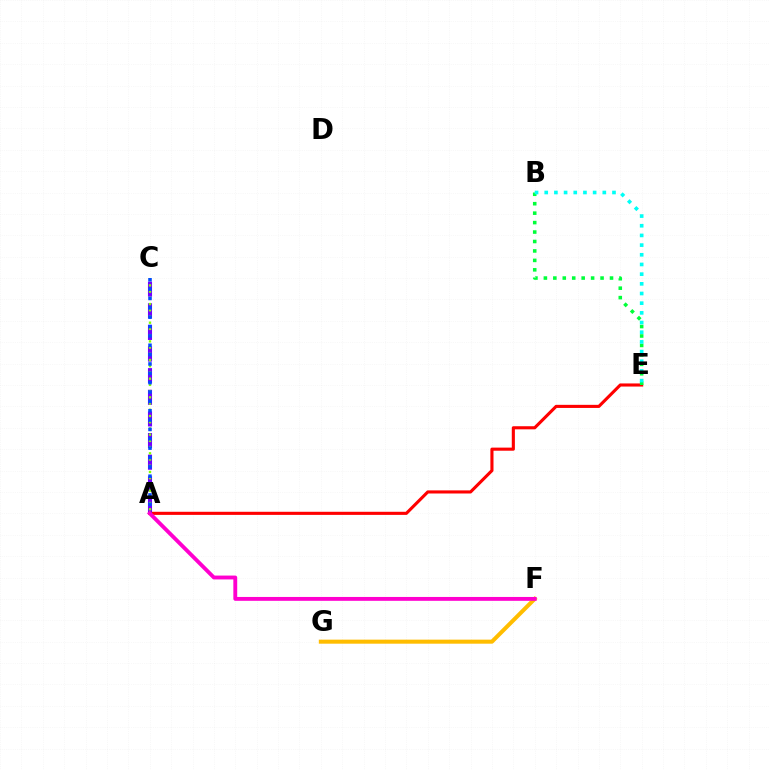{('A', 'C'): [{'color': '#7200ff', 'line_style': 'dashed', 'thickness': 2.94}, {'color': '#84ff00', 'line_style': 'dotted', 'thickness': 1.69}, {'color': '#004bff', 'line_style': 'dotted', 'thickness': 2.54}], ('A', 'E'): [{'color': '#ff0000', 'line_style': 'solid', 'thickness': 2.24}], ('F', 'G'): [{'color': '#ffbd00', 'line_style': 'solid', 'thickness': 2.91}], ('B', 'E'): [{'color': '#00ff39', 'line_style': 'dotted', 'thickness': 2.57}, {'color': '#00fff6', 'line_style': 'dotted', 'thickness': 2.63}], ('A', 'F'): [{'color': '#ff00cf', 'line_style': 'solid', 'thickness': 2.78}]}